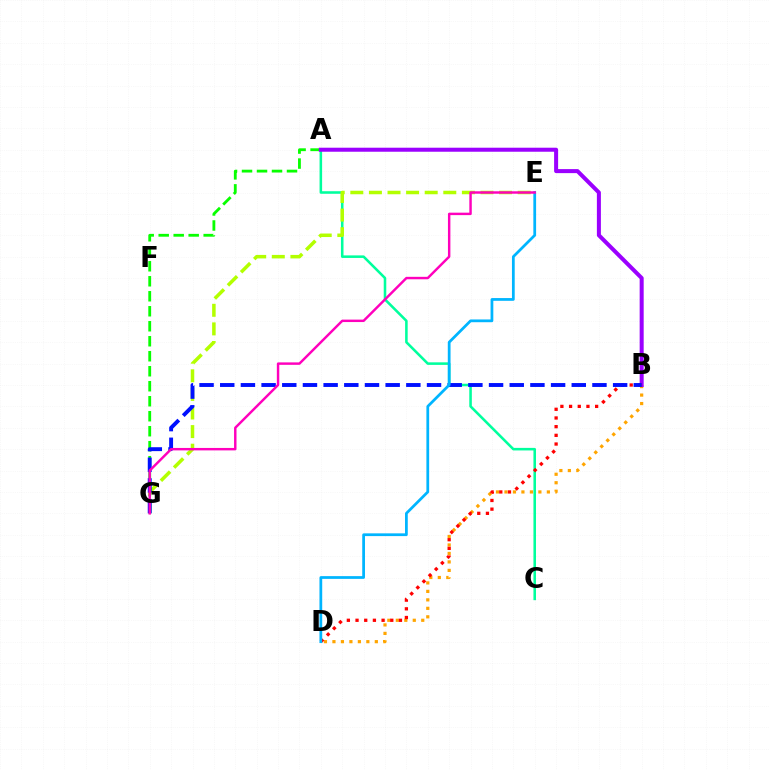{('A', 'C'): [{'color': '#00ff9d', 'line_style': 'solid', 'thickness': 1.84}], ('B', 'D'): [{'color': '#ffa500', 'line_style': 'dotted', 'thickness': 2.3}, {'color': '#ff0000', 'line_style': 'dotted', 'thickness': 2.36}], ('A', 'G'): [{'color': '#08ff00', 'line_style': 'dashed', 'thickness': 2.04}], ('A', 'B'): [{'color': '#9b00ff', 'line_style': 'solid', 'thickness': 2.9}], ('E', 'G'): [{'color': '#b3ff00', 'line_style': 'dashed', 'thickness': 2.53}, {'color': '#ff00bd', 'line_style': 'solid', 'thickness': 1.76}], ('B', 'G'): [{'color': '#0010ff', 'line_style': 'dashed', 'thickness': 2.81}], ('D', 'E'): [{'color': '#00b5ff', 'line_style': 'solid', 'thickness': 1.98}]}